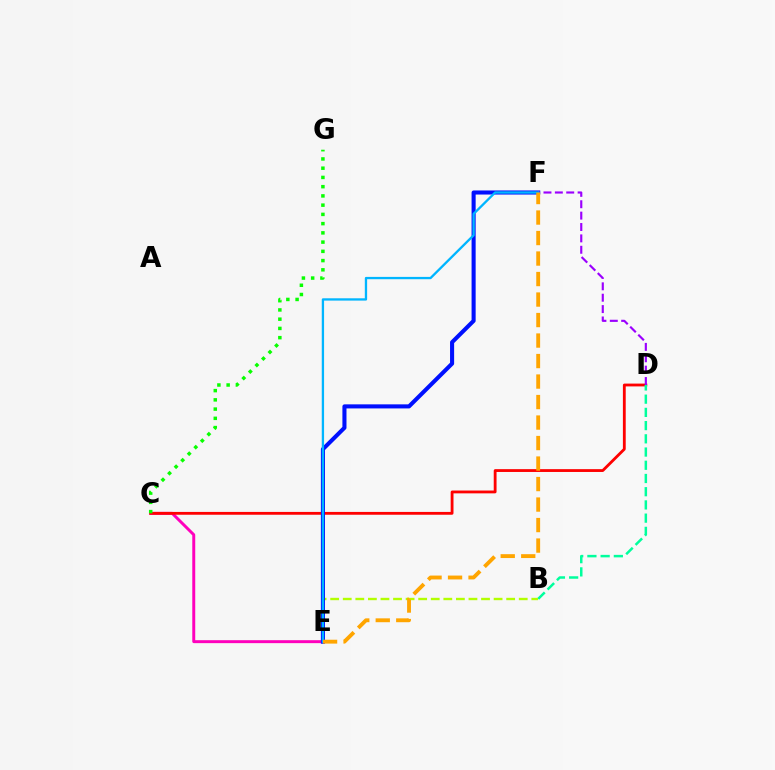{('C', 'E'): [{'color': '#ff00bd', 'line_style': 'solid', 'thickness': 2.13}], ('C', 'D'): [{'color': '#ff0000', 'line_style': 'solid', 'thickness': 2.03}], ('C', 'G'): [{'color': '#08ff00', 'line_style': 'dotted', 'thickness': 2.51}], ('B', 'D'): [{'color': '#00ff9d', 'line_style': 'dashed', 'thickness': 1.8}], ('B', 'E'): [{'color': '#b3ff00', 'line_style': 'dashed', 'thickness': 1.71}], ('E', 'F'): [{'color': '#0010ff', 'line_style': 'solid', 'thickness': 2.94}, {'color': '#00b5ff', 'line_style': 'solid', 'thickness': 1.66}, {'color': '#ffa500', 'line_style': 'dashed', 'thickness': 2.79}], ('D', 'F'): [{'color': '#9b00ff', 'line_style': 'dashed', 'thickness': 1.55}]}